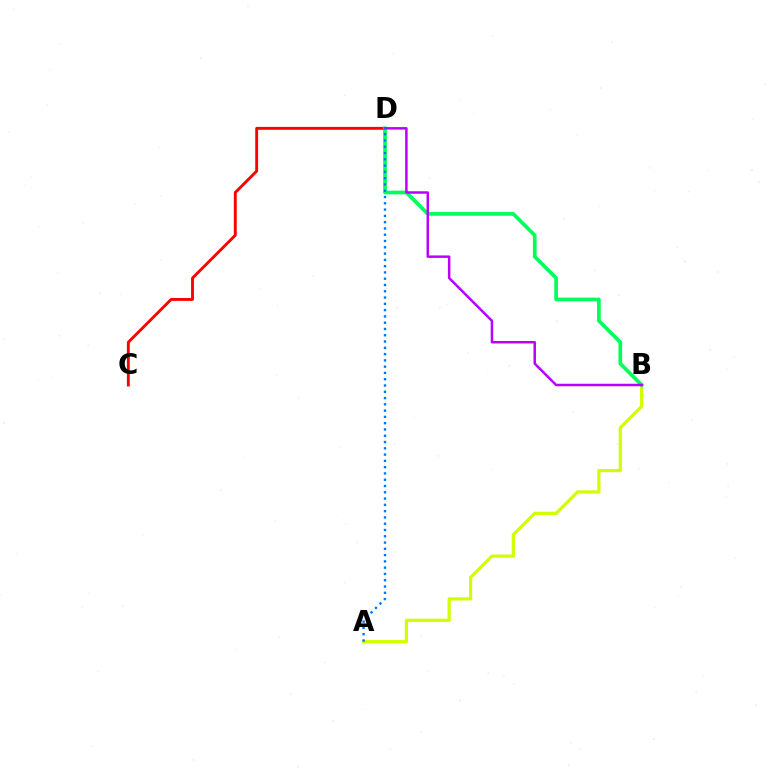{('A', 'B'): [{'color': '#d1ff00', 'line_style': 'solid', 'thickness': 2.31}], ('C', 'D'): [{'color': '#ff0000', 'line_style': 'solid', 'thickness': 2.08}], ('B', 'D'): [{'color': '#00ff5c', 'line_style': 'solid', 'thickness': 2.65}, {'color': '#b900ff', 'line_style': 'solid', 'thickness': 1.79}], ('A', 'D'): [{'color': '#0074ff', 'line_style': 'dotted', 'thickness': 1.71}]}